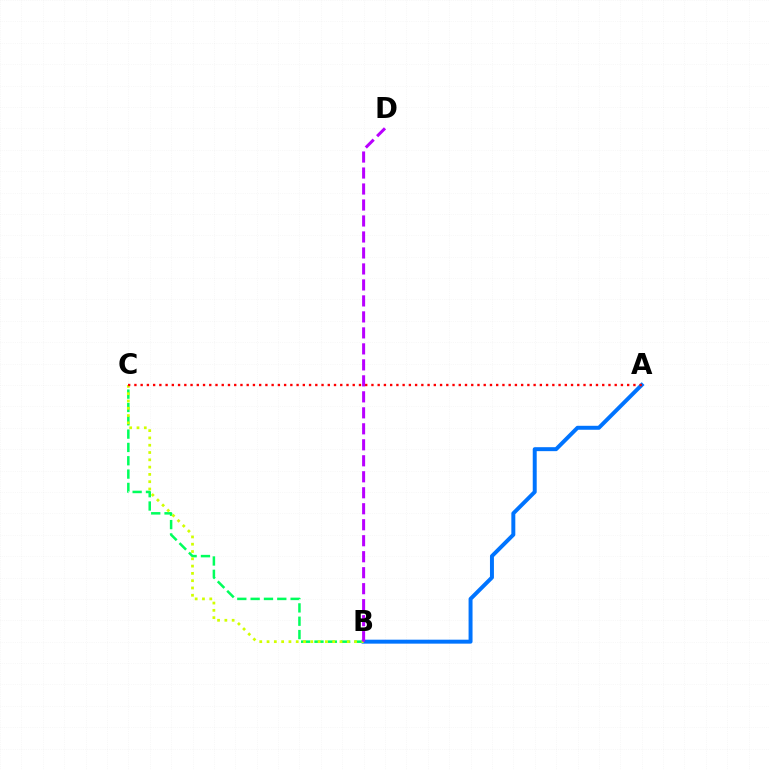{('B', 'C'): [{'color': '#00ff5c', 'line_style': 'dashed', 'thickness': 1.81}, {'color': '#d1ff00', 'line_style': 'dotted', 'thickness': 1.98}], ('A', 'B'): [{'color': '#0074ff', 'line_style': 'solid', 'thickness': 2.85}], ('A', 'C'): [{'color': '#ff0000', 'line_style': 'dotted', 'thickness': 1.69}], ('B', 'D'): [{'color': '#b900ff', 'line_style': 'dashed', 'thickness': 2.17}]}